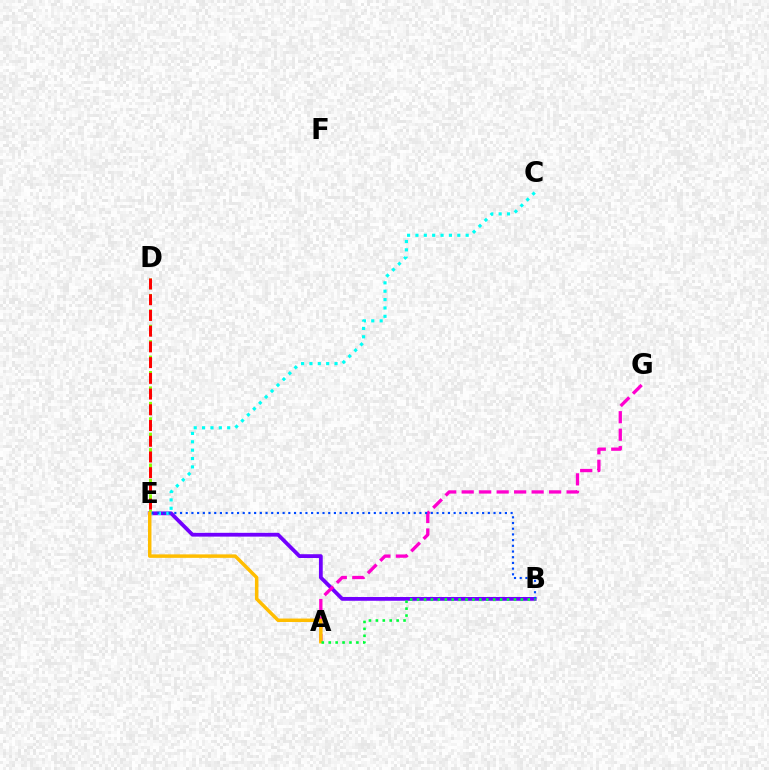{('B', 'E'): [{'color': '#7200ff', 'line_style': 'solid', 'thickness': 2.72}, {'color': '#004bff', 'line_style': 'dotted', 'thickness': 1.55}], ('A', 'G'): [{'color': '#ff00cf', 'line_style': 'dashed', 'thickness': 2.38}], ('D', 'E'): [{'color': '#84ff00', 'line_style': 'dashed', 'thickness': 2.09}, {'color': '#ff0000', 'line_style': 'dashed', 'thickness': 2.14}], ('C', 'E'): [{'color': '#00fff6', 'line_style': 'dotted', 'thickness': 2.27}], ('A', 'E'): [{'color': '#ffbd00', 'line_style': 'solid', 'thickness': 2.5}], ('A', 'B'): [{'color': '#00ff39', 'line_style': 'dotted', 'thickness': 1.88}]}